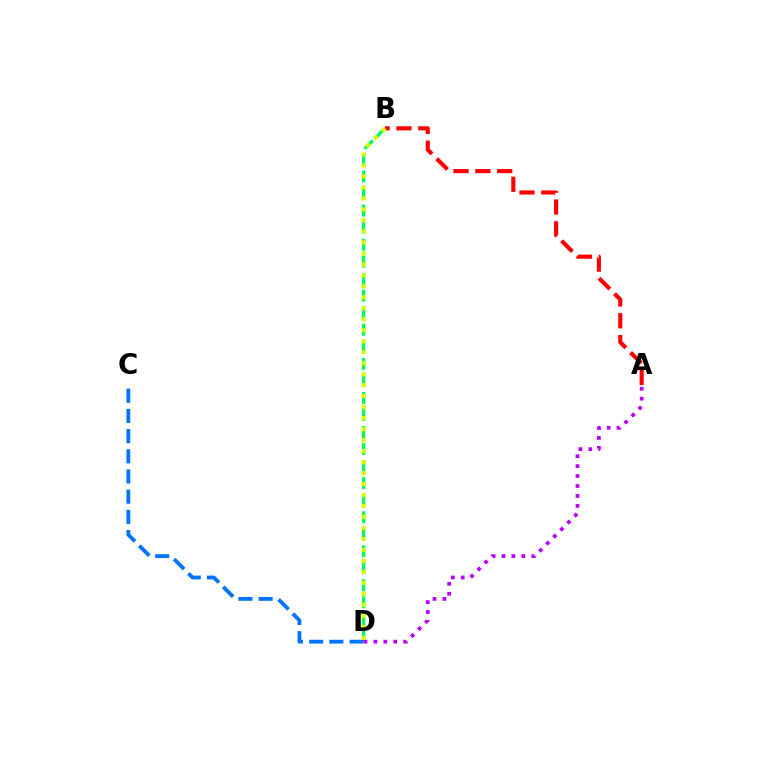{('A', 'B'): [{'color': '#ff0000', 'line_style': 'dashed', 'thickness': 2.97}], ('B', 'D'): [{'color': '#00ff5c', 'line_style': 'dashed', 'thickness': 2.31}, {'color': '#d1ff00', 'line_style': 'dotted', 'thickness': 2.98}], ('C', 'D'): [{'color': '#0074ff', 'line_style': 'dashed', 'thickness': 2.74}], ('A', 'D'): [{'color': '#b900ff', 'line_style': 'dotted', 'thickness': 2.7}]}